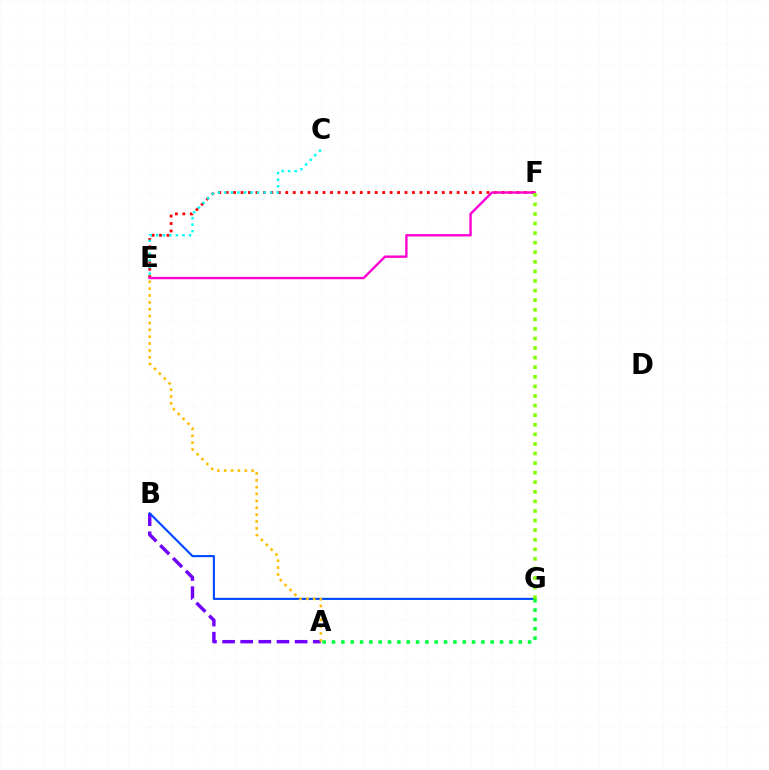{('E', 'F'): [{'color': '#ff0000', 'line_style': 'dotted', 'thickness': 2.02}, {'color': '#ff00cf', 'line_style': 'solid', 'thickness': 1.72}], ('A', 'B'): [{'color': '#7200ff', 'line_style': 'dashed', 'thickness': 2.46}], ('B', 'G'): [{'color': '#004bff', 'line_style': 'solid', 'thickness': 1.54}], ('A', 'E'): [{'color': '#ffbd00', 'line_style': 'dotted', 'thickness': 1.87}], ('C', 'E'): [{'color': '#00fff6', 'line_style': 'dotted', 'thickness': 1.78}], ('A', 'G'): [{'color': '#00ff39', 'line_style': 'dotted', 'thickness': 2.54}], ('F', 'G'): [{'color': '#84ff00', 'line_style': 'dotted', 'thickness': 2.6}]}